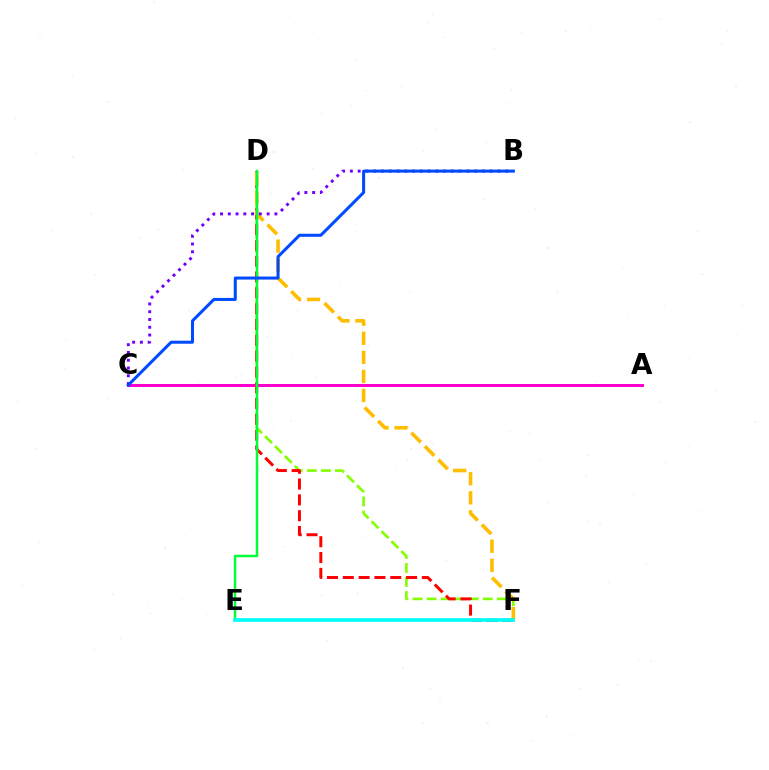{('A', 'C'): [{'color': '#ff00cf', 'line_style': 'solid', 'thickness': 2.16}], ('D', 'F'): [{'color': '#84ff00', 'line_style': 'dashed', 'thickness': 1.91}, {'color': '#ff0000', 'line_style': 'dashed', 'thickness': 2.15}, {'color': '#ffbd00', 'line_style': 'dashed', 'thickness': 2.59}], ('D', 'E'): [{'color': '#00ff39', 'line_style': 'solid', 'thickness': 1.78}], ('B', 'C'): [{'color': '#7200ff', 'line_style': 'dotted', 'thickness': 2.11}, {'color': '#004bff', 'line_style': 'solid', 'thickness': 2.18}], ('E', 'F'): [{'color': '#00fff6', 'line_style': 'solid', 'thickness': 2.65}]}